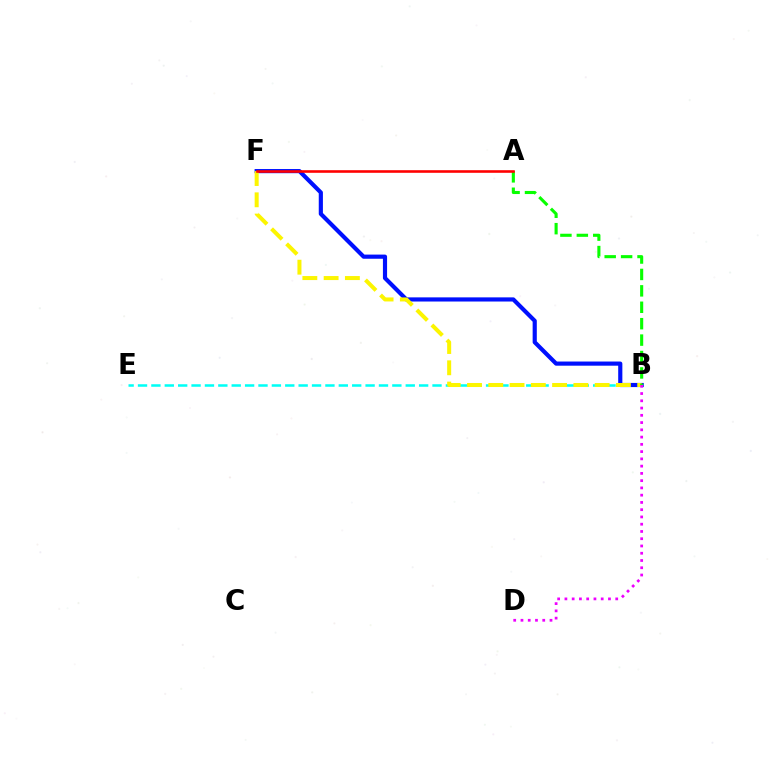{('B', 'E'): [{'color': '#00fff6', 'line_style': 'dashed', 'thickness': 1.82}], ('B', 'F'): [{'color': '#0010ff', 'line_style': 'solid', 'thickness': 2.99}, {'color': '#fcf500', 'line_style': 'dashed', 'thickness': 2.89}], ('A', 'B'): [{'color': '#08ff00', 'line_style': 'dashed', 'thickness': 2.23}], ('A', 'F'): [{'color': '#ff0000', 'line_style': 'solid', 'thickness': 1.87}], ('B', 'D'): [{'color': '#ee00ff', 'line_style': 'dotted', 'thickness': 1.97}]}